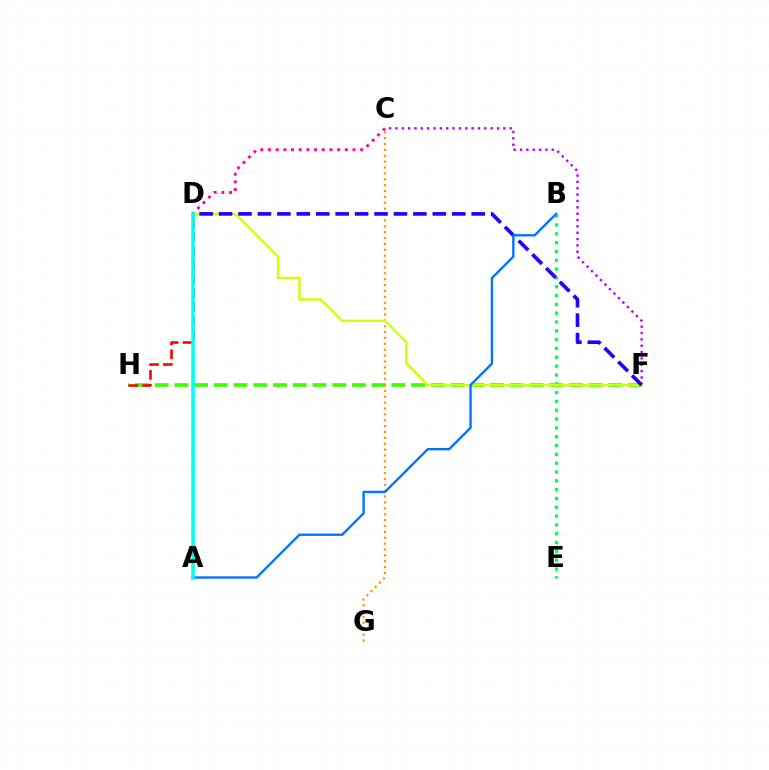{('B', 'E'): [{'color': '#00ff5c', 'line_style': 'dotted', 'thickness': 2.4}], ('F', 'H'): [{'color': '#3dff00', 'line_style': 'dashed', 'thickness': 2.68}], ('C', 'F'): [{'color': '#b900ff', 'line_style': 'dotted', 'thickness': 1.72}], ('C', 'G'): [{'color': '#ff9400', 'line_style': 'dotted', 'thickness': 1.6}], ('D', 'F'): [{'color': '#d1ff00', 'line_style': 'solid', 'thickness': 1.72}, {'color': '#2500ff', 'line_style': 'dashed', 'thickness': 2.64}], ('D', 'H'): [{'color': '#ff0000', 'line_style': 'dashed', 'thickness': 1.89}], ('C', 'D'): [{'color': '#ff00ac', 'line_style': 'dotted', 'thickness': 2.09}], ('A', 'B'): [{'color': '#0074ff', 'line_style': 'solid', 'thickness': 1.71}], ('A', 'D'): [{'color': '#00fff6', 'line_style': 'solid', 'thickness': 2.57}]}